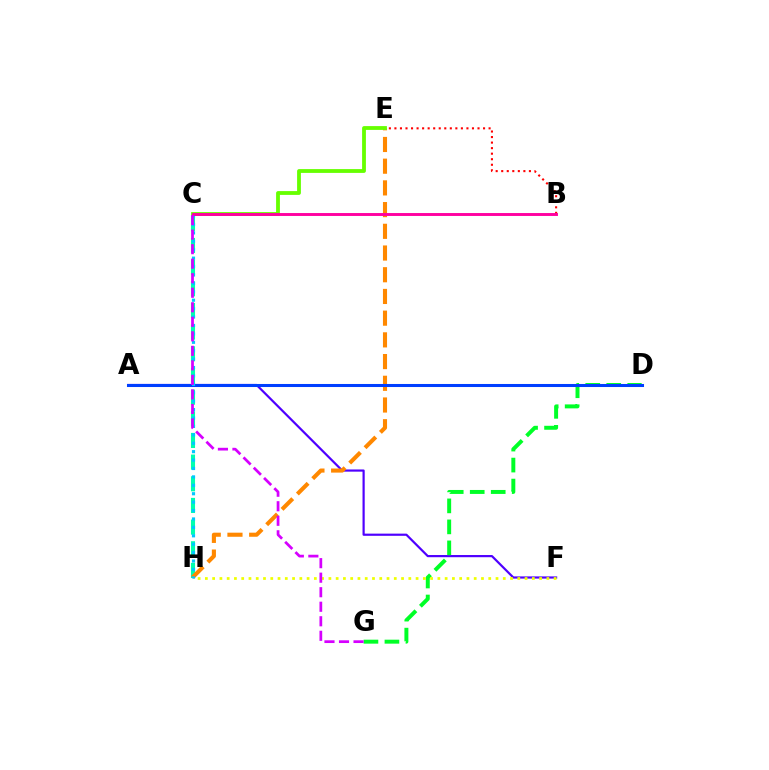{('B', 'E'): [{'color': '#ff0000', 'line_style': 'dotted', 'thickness': 1.51}], ('A', 'F'): [{'color': '#4f00ff', 'line_style': 'solid', 'thickness': 1.58}], ('C', 'H'): [{'color': '#00ffaf', 'line_style': 'dashed', 'thickness': 2.94}, {'color': '#00c7ff', 'line_style': 'dotted', 'thickness': 2.29}], ('D', 'G'): [{'color': '#00ff27', 'line_style': 'dashed', 'thickness': 2.85}], ('E', 'H'): [{'color': '#ff8800', 'line_style': 'dashed', 'thickness': 2.95}], ('C', 'E'): [{'color': '#66ff00', 'line_style': 'solid', 'thickness': 2.74}], ('A', 'D'): [{'color': '#003fff', 'line_style': 'solid', 'thickness': 2.19}], ('B', 'C'): [{'color': '#ff00a0', 'line_style': 'solid', 'thickness': 2.1}], ('F', 'H'): [{'color': '#eeff00', 'line_style': 'dotted', 'thickness': 1.97}], ('C', 'G'): [{'color': '#d600ff', 'line_style': 'dashed', 'thickness': 1.97}]}